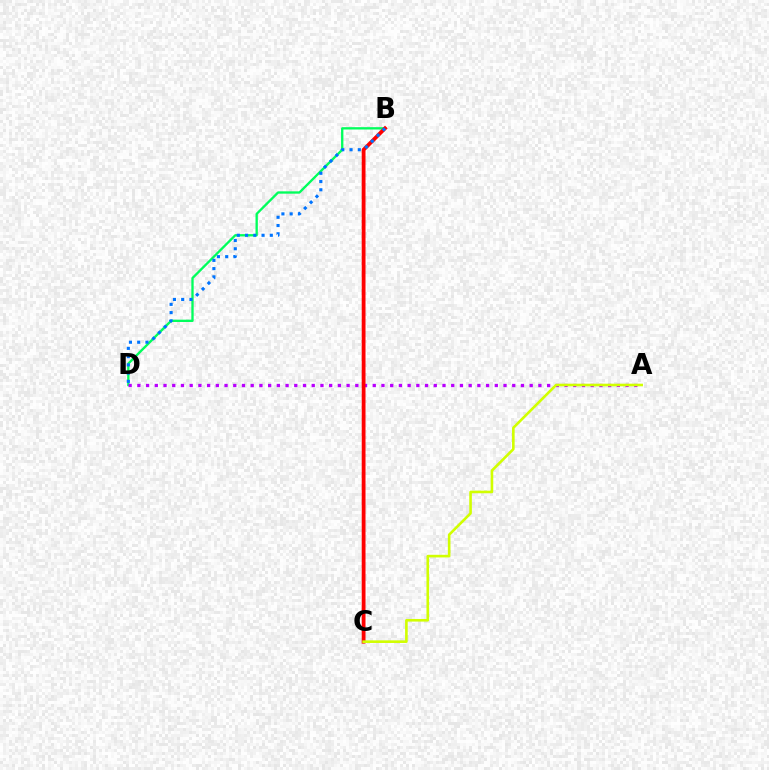{('B', 'D'): [{'color': '#00ff5c', 'line_style': 'solid', 'thickness': 1.68}, {'color': '#0074ff', 'line_style': 'dotted', 'thickness': 2.24}], ('A', 'D'): [{'color': '#b900ff', 'line_style': 'dotted', 'thickness': 2.37}], ('B', 'C'): [{'color': '#ff0000', 'line_style': 'solid', 'thickness': 2.73}], ('A', 'C'): [{'color': '#d1ff00', 'line_style': 'solid', 'thickness': 1.89}]}